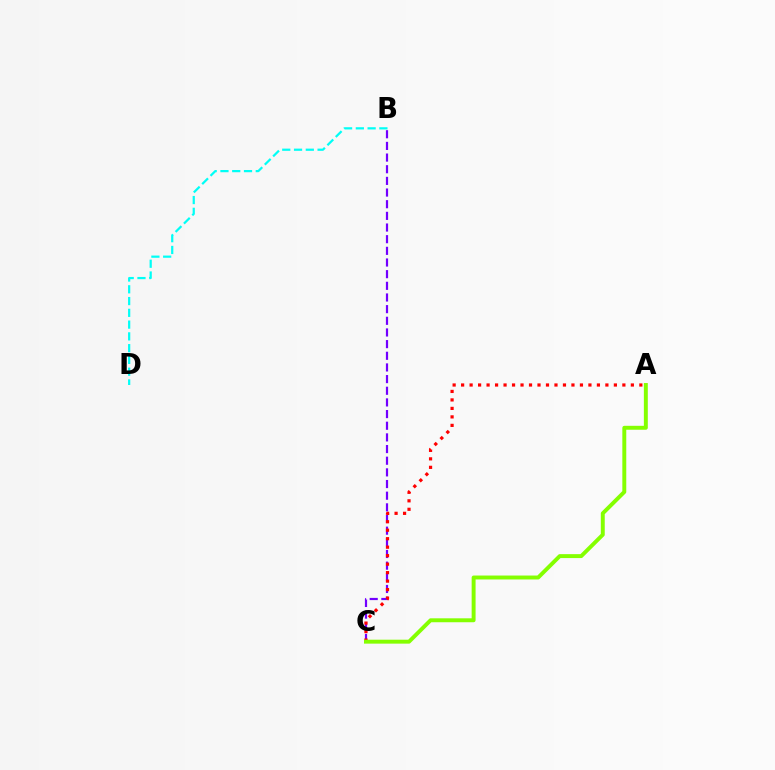{('B', 'D'): [{'color': '#00fff6', 'line_style': 'dashed', 'thickness': 1.6}], ('B', 'C'): [{'color': '#7200ff', 'line_style': 'dashed', 'thickness': 1.58}], ('A', 'C'): [{'color': '#ff0000', 'line_style': 'dotted', 'thickness': 2.31}, {'color': '#84ff00', 'line_style': 'solid', 'thickness': 2.83}]}